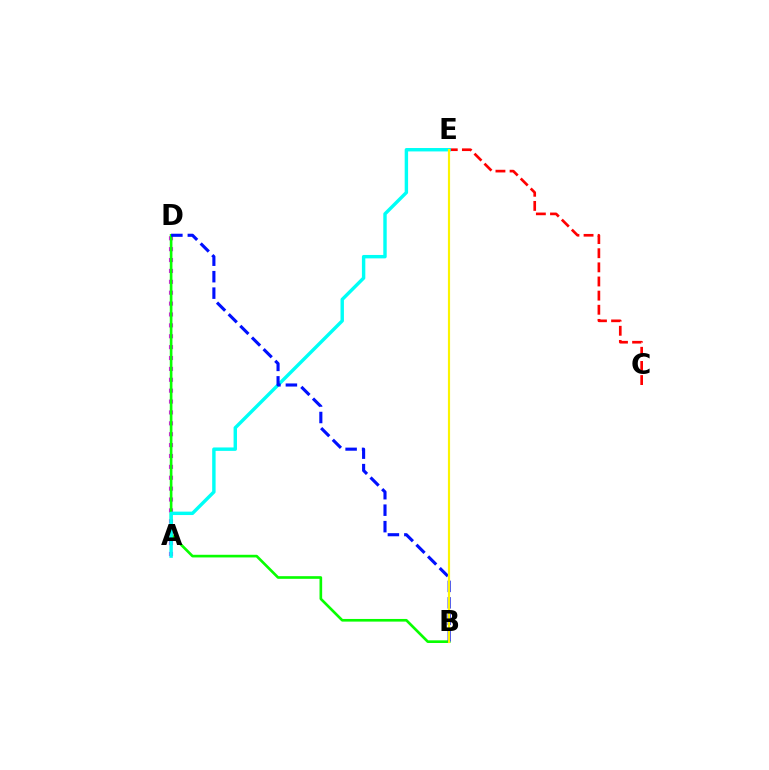{('A', 'D'): [{'color': '#ee00ff', 'line_style': 'dotted', 'thickness': 2.96}], ('B', 'D'): [{'color': '#08ff00', 'line_style': 'solid', 'thickness': 1.91}, {'color': '#0010ff', 'line_style': 'dashed', 'thickness': 2.24}], ('C', 'E'): [{'color': '#ff0000', 'line_style': 'dashed', 'thickness': 1.92}], ('A', 'E'): [{'color': '#00fff6', 'line_style': 'solid', 'thickness': 2.46}], ('B', 'E'): [{'color': '#fcf500', 'line_style': 'solid', 'thickness': 1.56}]}